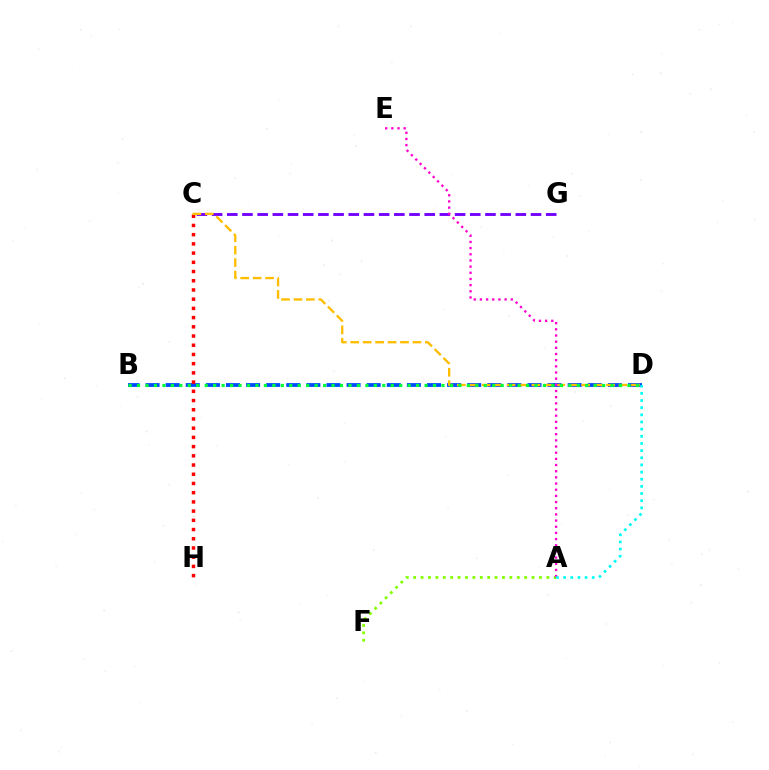{('C', 'G'): [{'color': '#7200ff', 'line_style': 'dashed', 'thickness': 2.06}], ('B', 'D'): [{'color': '#004bff', 'line_style': 'dashed', 'thickness': 2.73}, {'color': '#00ff39', 'line_style': 'dotted', 'thickness': 2.3}], ('C', 'H'): [{'color': '#ff0000', 'line_style': 'dotted', 'thickness': 2.5}], ('A', 'F'): [{'color': '#84ff00', 'line_style': 'dotted', 'thickness': 2.01}], ('C', 'D'): [{'color': '#ffbd00', 'line_style': 'dashed', 'thickness': 1.69}], ('A', 'E'): [{'color': '#ff00cf', 'line_style': 'dotted', 'thickness': 1.68}], ('A', 'D'): [{'color': '#00fff6', 'line_style': 'dotted', 'thickness': 1.94}]}